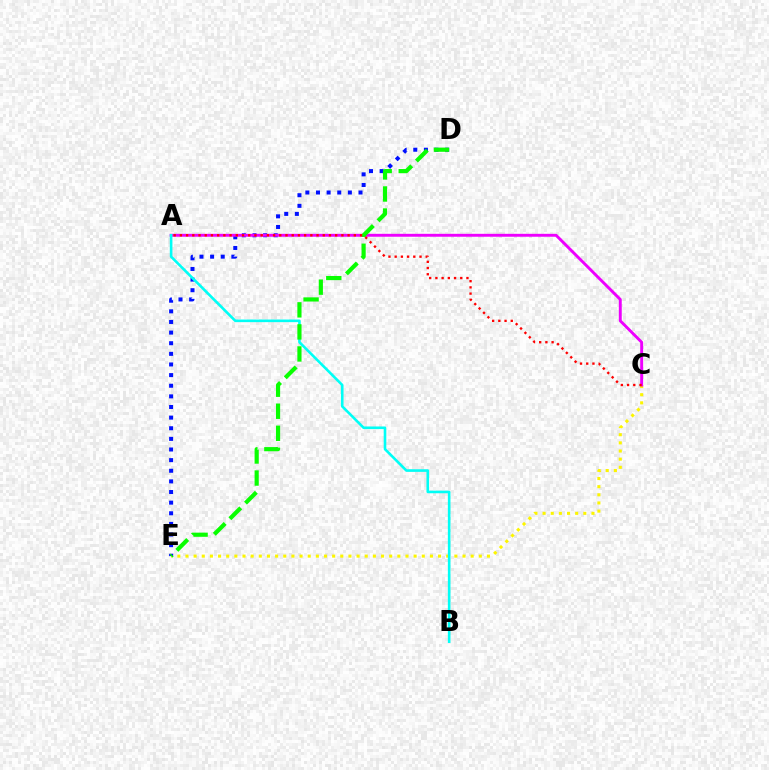{('C', 'E'): [{'color': '#fcf500', 'line_style': 'dotted', 'thickness': 2.21}], ('D', 'E'): [{'color': '#0010ff', 'line_style': 'dotted', 'thickness': 2.89}, {'color': '#08ff00', 'line_style': 'dashed', 'thickness': 3.0}], ('A', 'C'): [{'color': '#ee00ff', 'line_style': 'solid', 'thickness': 2.1}, {'color': '#ff0000', 'line_style': 'dotted', 'thickness': 1.69}], ('A', 'B'): [{'color': '#00fff6', 'line_style': 'solid', 'thickness': 1.88}]}